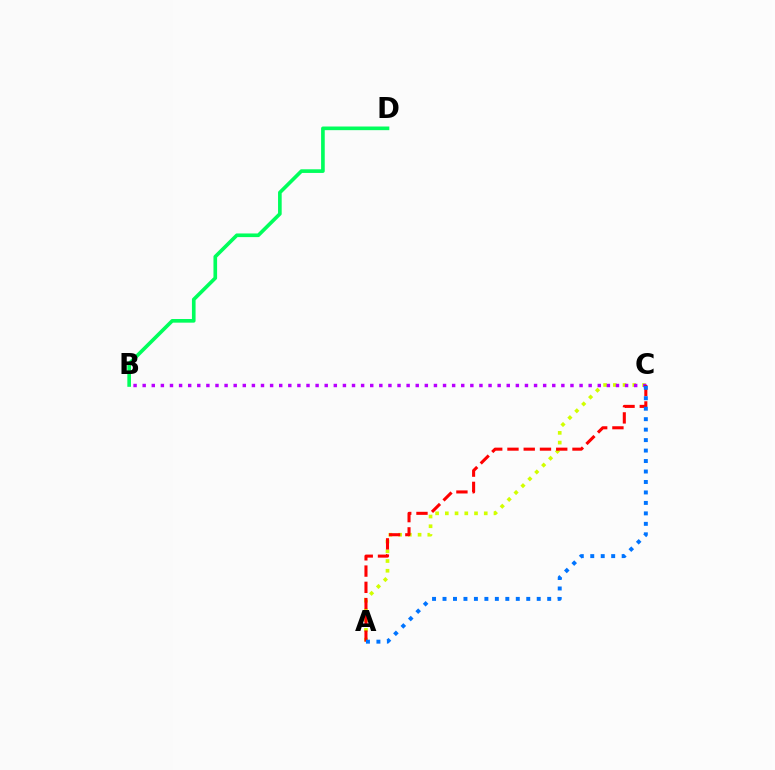{('A', 'C'): [{'color': '#d1ff00', 'line_style': 'dotted', 'thickness': 2.64}, {'color': '#ff0000', 'line_style': 'dashed', 'thickness': 2.21}, {'color': '#0074ff', 'line_style': 'dotted', 'thickness': 2.84}], ('B', 'C'): [{'color': '#b900ff', 'line_style': 'dotted', 'thickness': 2.47}], ('B', 'D'): [{'color': '#00ff5c', 'line_style': 'solid', 'thickness': 2.62}]}